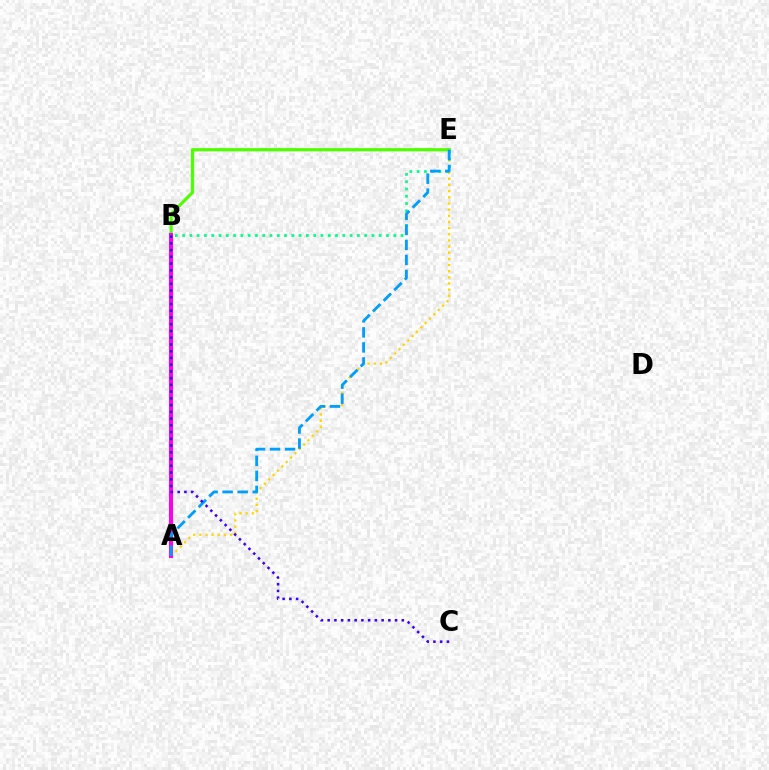{('B', 'E'): [{'color': '#4fff00', 'line_style': 'solid', 'thickness': 2.3}, {'color': '#00ff86', 'line_style': 'dotted', 'thickness': 1.98}], ('A', 'E'): [{'color': '#ffd500', 'line_style': 'dotted', 'thickness': 1.67}, {'color': '#009eff', 'line_style': 'dashed', 'thickness': 2.04}], ('A', 'B'): [{'color': '#ff0000', 'line_style': 'dashed', 'thickness': 2.14}, {'color': '#ff00ed', 'line_style': 'solid', 'thickness': 2.91}], ('B', 'C'): [{'color': '#3700ff', 'line_style': 'dotted', 'thickness': 1.83}]}